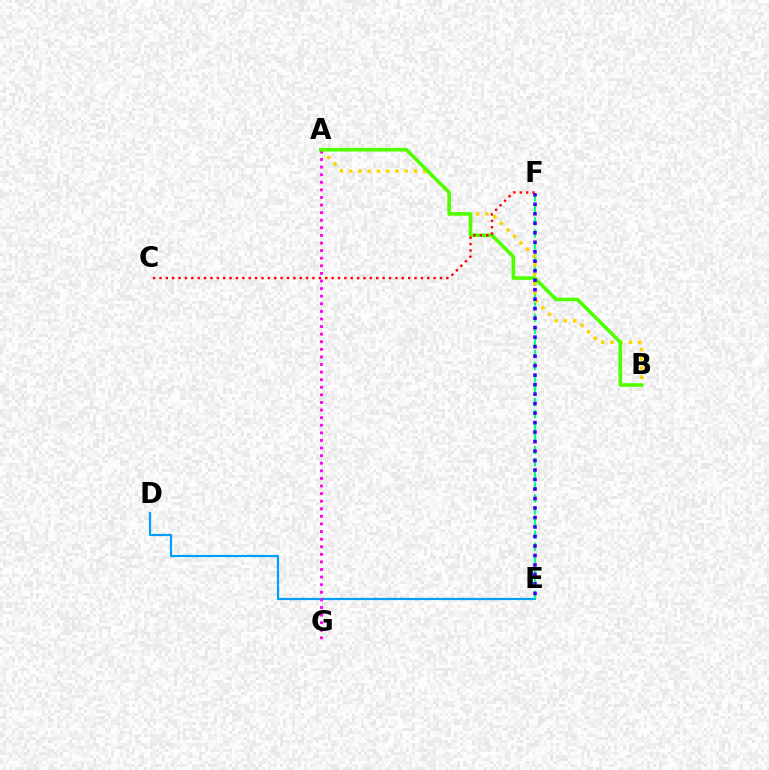{('D', 'E'): [{'color': '#009eff', 'line_style': 'solid', 'thickness': 1.58}], ('E', 'F'): [{'color': '#00ff86', 'line_style': 'dashed', 'thickness': 1.64}, {'color': '#3700ff', 'line_style': 'dotted', 'thickness': 2.58}], ('A', 'B'): [{'color': '#ffd500', 'line_style': 'dotted', 'thickness': 2.51}, {'color': '#4fff00', 'line_style': 'solid', 'thickness': 2.59}], ('A', 'G'): [{'color': '#ff00ed', 'line_style': 'dotted', 'thickness': 2.06}], ('C', 'F'): [{'color': '#ff0000', 'line_style': 'dotted', 'thickness': 1.73}]}